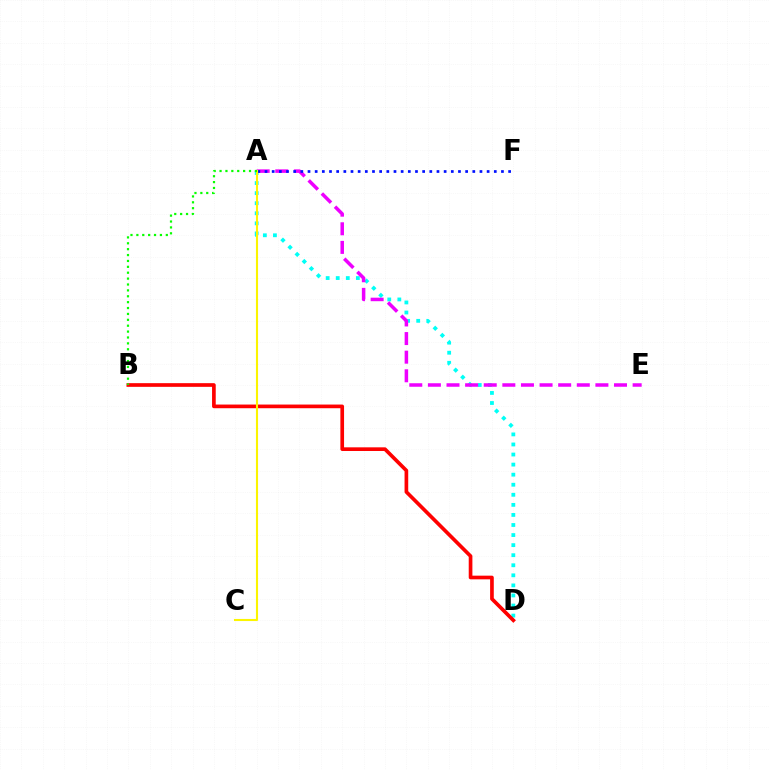{('A', 'D'): [{'color': '#00fff6', 'line_style': 'dotted', 'thickness': 2.73}], ('B', 'D'): [{'color': '#ff0000', 'line_style': 'solid', 'thickness': 2.65}], ('A', 'E'): [{'color': '#ee00ff', 'line_style': 'dashed', 'thickness': 2.53}], ('A', 'F'): [{'color': '#0010ff', 'line_style': 'dotted', 'thickness': 1.95}], ('A', 'C'): [{'color': '#fcf500', 'line_style': 'solid', 'thickness': 1.51}], ('A', 'B'): [{'color': '#08ff00', 'line_style': 'dotted', 'thickness': 1.6}]}